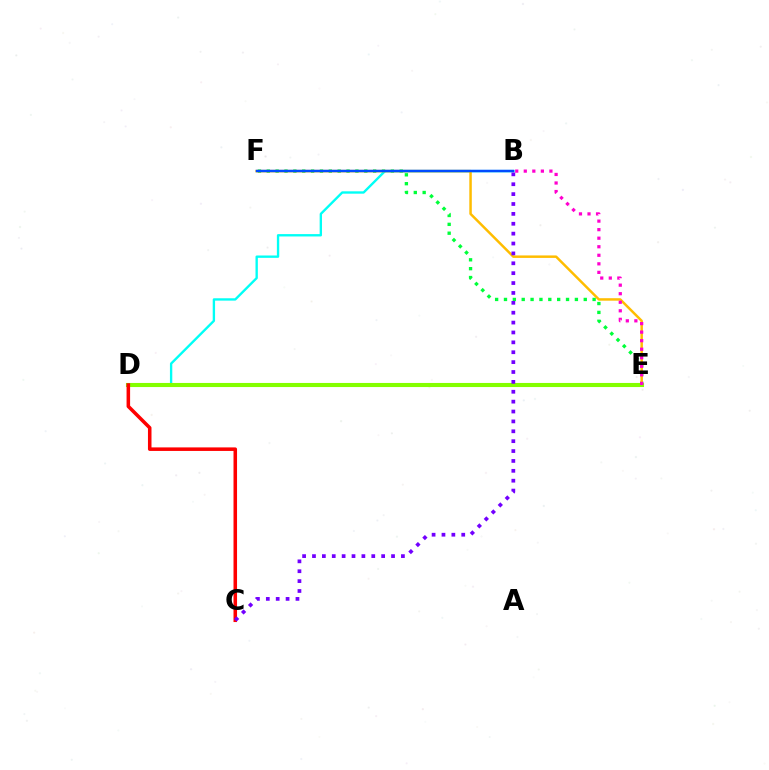{('E', 'F'): [{'color': '#00ff39', 'line_style': 'dotted', 'thickness': 2.41}, {'color': '#ffbd00', 'line_style': 'solid', 'thickness': 1.79}], ('B', 'D'): [{'color': '#00fff6', 'line_style': 'solid', 'thickness': 1.7}], ('D', 'E'): [{'color': '#84ff00', 'line_style': 'solid', 'thickness': 2.95}], ('C', 'D'): [{'color': '#ff0000', 'line_style': 'solid', 'thickness': 2.55}], ('B', 'F'): [{'color': '#004bff', 'line_style': 'solid', 'thickness': 1.78}], ('B', 'E'): [{'color': '#ff00cf', 'line_style': 'dotted', 'thickness': 2.32}], ('B', 'C'): [{'color': '#7200ff', 'line_style': 'dotted', 'thickness': 2.69}]}